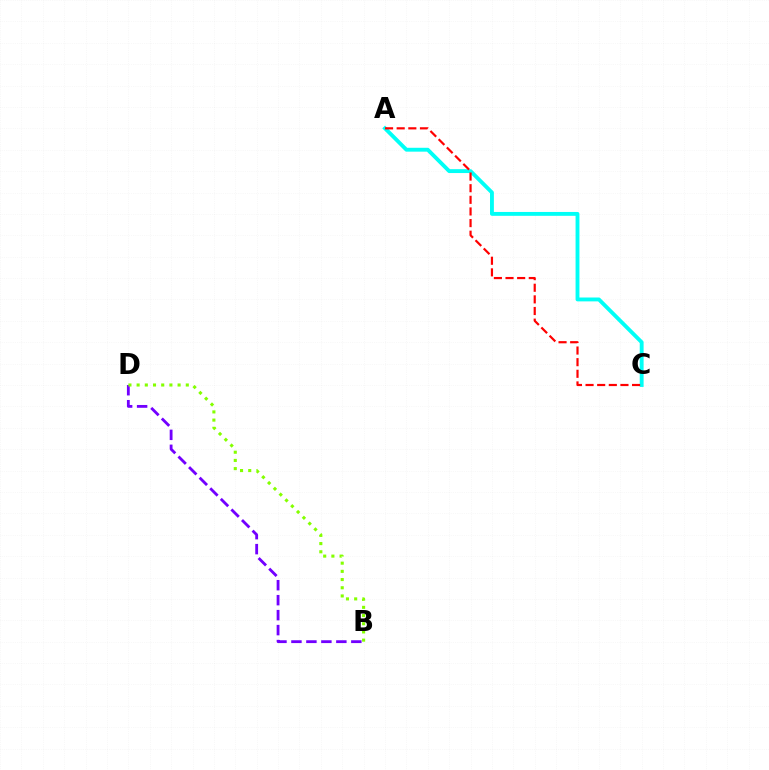{('A', 'C'): [{'color': '#00fff6', 'line_style': 'solid', 'thickness': 2.79}, {'color': '#ff0000', 'line_style': 'dashed', 'thickness': 1.58}], ('B', 'D'): [{'color': '#7200ff', 'line_style': 'dashed', 'thickness': 2.03}, {'color': '#84ff00', 'line_style': 'dotted', 'thickness': 2.23}]}